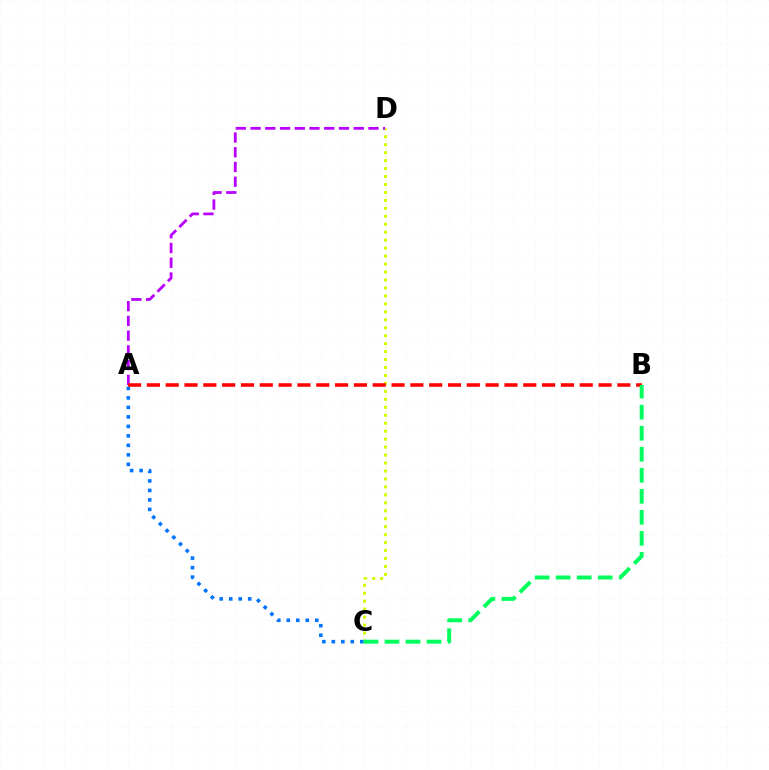{('C', 'D'): [{'color': '#d1ff00', 'line_style': 'dotted', 'thickness': 2.16}], ('A', 'D'): [{'color': '#b900ff', 'line_style': 'dashed', 'thickness': 2.0}], ('A', 'C'): [{'color': '#0074ff', 'line_style': 'dotted', 'thickness': 2.58}], ('A', 'B'): [{'color': '#ff0000', 'line_style': 'dashed', 'thickness': 2.56}], ('B', 'C'): [{'color': '#00ff5c', 'line_style': 'dashed', 'thickness': 2.86}]}